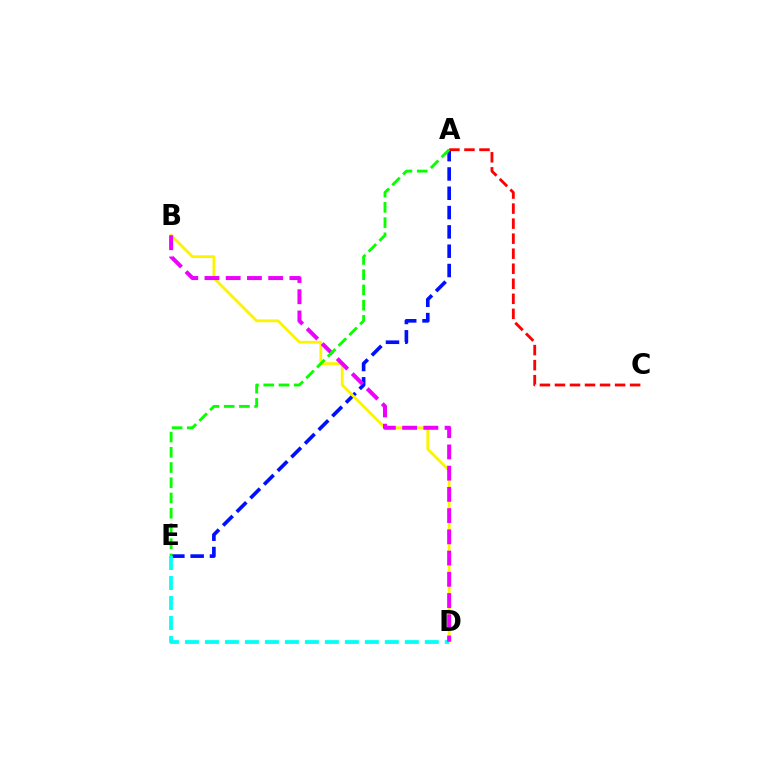{('A', 'E'): [{'color': '#0010ff', 'line_style': 'dashed', 'thickness': 2.62}, {'color': '#08ff00', 'line_style': 'dashed', 'thickness': 2.07}], ('B', 'D'): [{'color': '#fcf500', 'line_style': 'solid', 'thickness': 2.02}, {'color': '#ee00ff', 'line_style': 'dashed', 'thickness': 2.88}], ('D', 'E'): [{'color': '#00fff6', 'line_style': 'dashed', 'thickness': 2.72}], ('A', 'C'): [{'color': '#ff0000', 'line_style': 'dashed', 'thickness': 2.04}]}